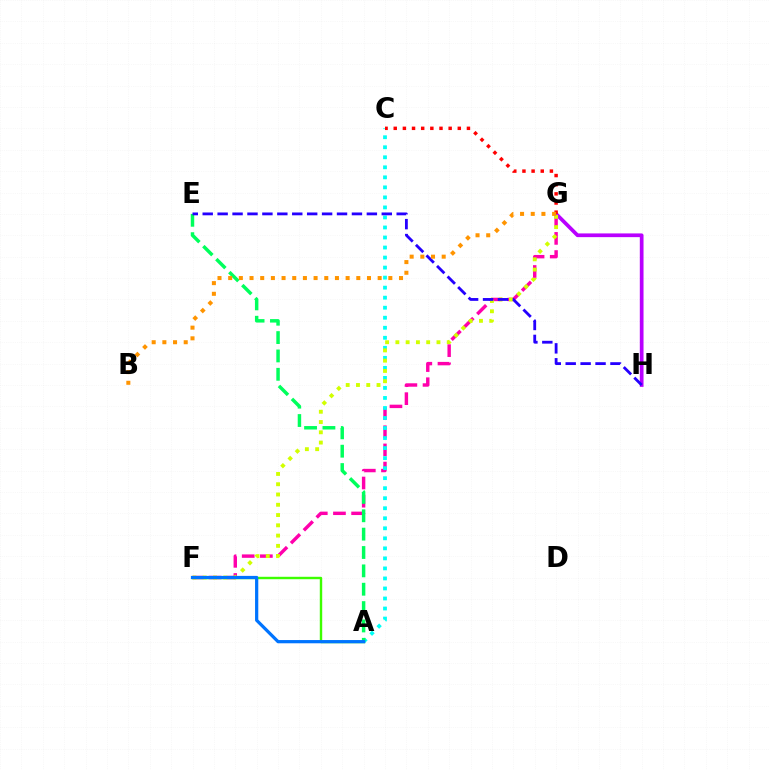{('A', 'F'): [{'color': '#3dff00', 'line_style': 'solid', 'thickness': 1.74}, {'color': '#0074ff', 'line_style': 'solid', 'thickness': 2.32}], ('F', 'G'): [{'color': '#ff00ac', 'line_style': 'dashed', 'thickness': 2.47}, {'color': '#d1ff00', 'line_style': 'dotted', 'thickness': 2.79}], ('A', 'C'): [{'color': '#00fff6', 'line_style': 'dotted', 'thickness': 2.72}], ('A', 'E'): [{'color': '#00ff5c', 'line_style': 'dashed', 'thickness': 2.49}], ('G', 'H'): [{'color': '#b900ff', 'line_style': 'solid', 'thickness': 2.68}], ('E', 'H'): [{'color': '#2500ff', 'line_style': 'dashed', 'thickness': 2.03}], ('C', 'G'): [{'color': '#ff0000', 'line_style': 'dotted', 'thickness': 2.49}], ('B', 'G'): [{'color': '#ff9400', 'line_style': 'dotted', 'thickness': 2.9}]}